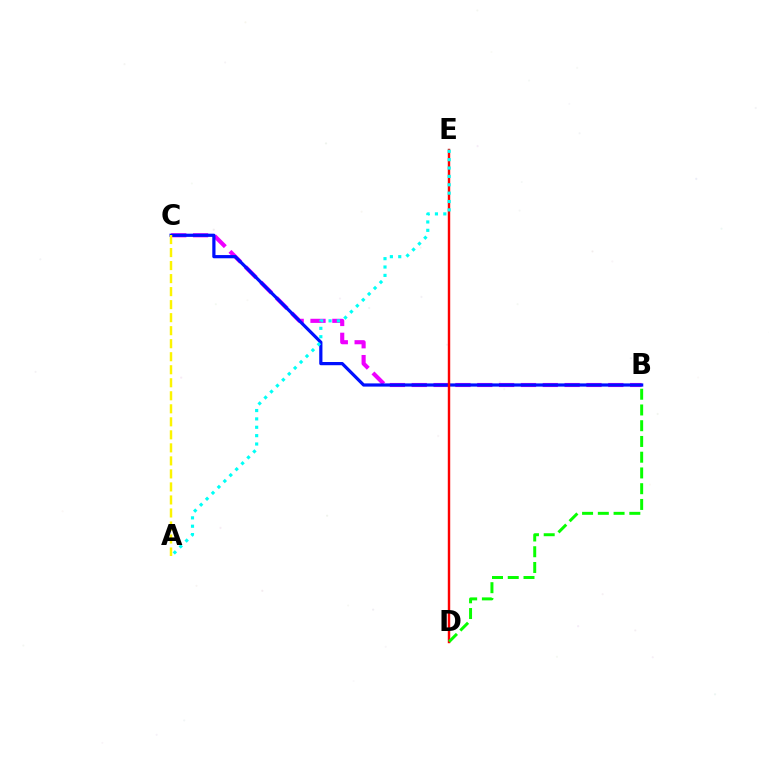{('B', 'C'): [{'color': '#ee00ff', 'line_style': 'dashed', 'thickness': 2.97}, {'color': '#0010ff', 'line_style': 'solid', 'thickness': 2.31}], ('D', 'E'): [{'color': '#ff0000', 'line_style': 'solid', 'thickness': 1.75}], ('A', 'C'): [{'color': '#fcf500', 'line_style': 'dashed', 'thickness': 1.77}], ('A', 'E'): [{'color': '#00fff6', 'line_style': 'dotted', 'thickness': 2.27}], ('B', 'D'): [{'color': '#08ff00', 'line_style': 'dashed', 'thickness': 2.14}]}